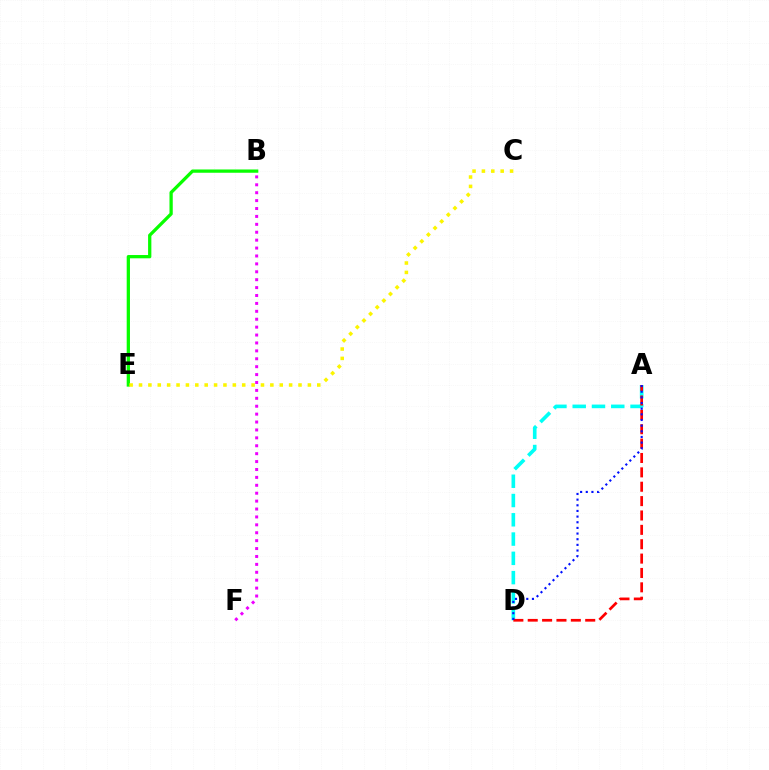{('A', 'D'): [{'color': '#00fff6', 'line_style': 'dashed', 'thickness': 2.62}, {'color': '#ff0000', 'line_style': 'dashed', 'thickness': 1.95}, {'color': '#0010ff', 'line_style': 'dotted', 'thickness': 1.54}], ('B', 'E'): [{'color': '#08ff00', 'line_style': 'solid', 'thickness': 2.36}], ('C', 'E'): [{'color': '#fcf500', 'line_style': 'dotted', 'thickness': 2.55}], ('B', 'F'): [{'color': '#ee00ff', 'line_style': 'dotted', 'thickness': 2.15}]}